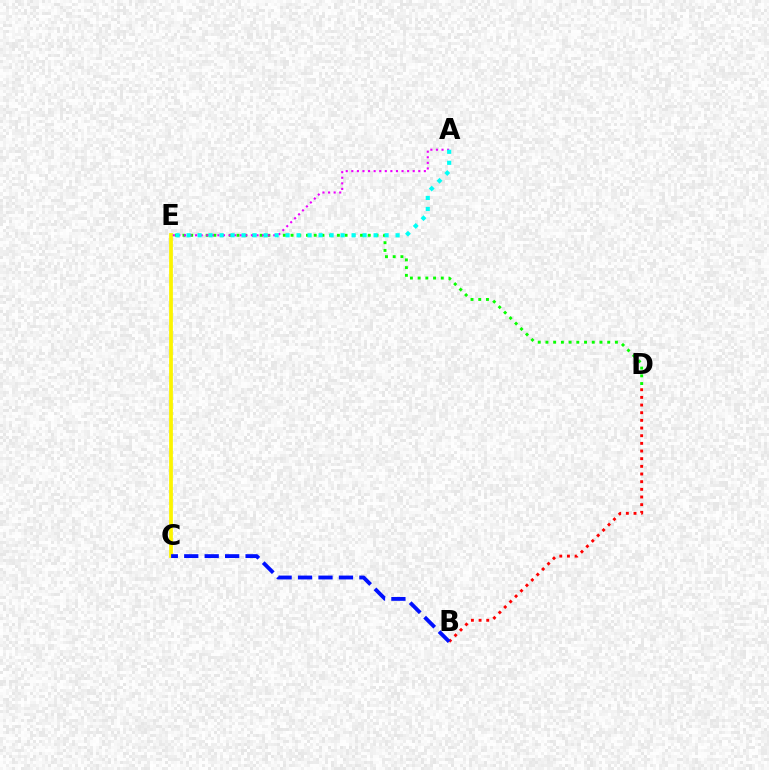{('C', 'E'): [{'color': '#fcf500', 'line_style': 'solid', 'thickness': 2.7}], ('B', 'D'): [{'color': '#ff0000', 'line_style': 'dotted', 'thickness': 2.08}], ('B', 'C'): [{'color': '#0010ff', 'line_style': 'dashed', 'thickness': 2.78}], ('D', 'E'): [{'color': '#08ff00', 'line_style': 'dotted', 'thickness': 2.1}], ('A', 'E'): [{'color': '#ee00ff', 'line_style': 'dotted', 'thickness': 1.52}, {'color': '#00fff6', 'line_style': 'dotted', 'thickness': 2.99}]}